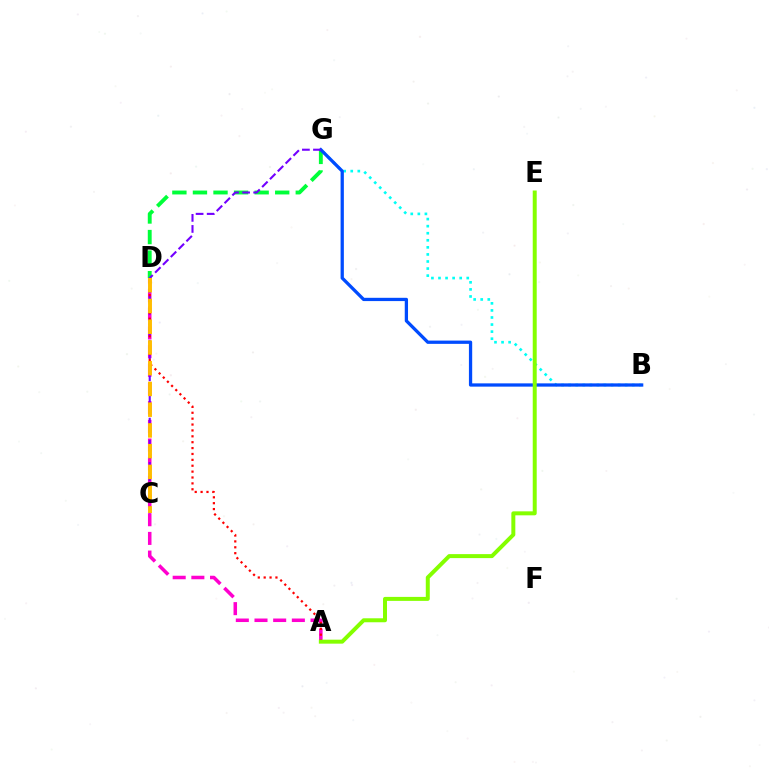{('A', 'D'): [{'color': '#ff00cf', 'line_style': 'dashed', 'thickness': 2.54}, {'color': '#ff0000', 'line_style': 'dotted', 'thickness': 1.6}], ('B', 'G'): [{'color': '#00fff6', 'line_style': 'dotted', 'thickness': 1.92}, {'color': '#004bff', 'line_style': 'solid', 'thickness': 2.36}], ('D', 'G'): [{'color': '#00ff39', 'line_style': 'dashed', 'thickness': 2.79}], ('C', 'G'): [{'color': '#7200ff', 'line_style': 'dashed', 'thickness': 1.5}], ('A', 'E'): [{'color': '#84ff00', 'line_style': 'solid', 'thickness': 2.86}], ('C', 'D'): [{'color': '#ffbd00', 'line_style': 'dashed', 'thickness': 2.82}]}